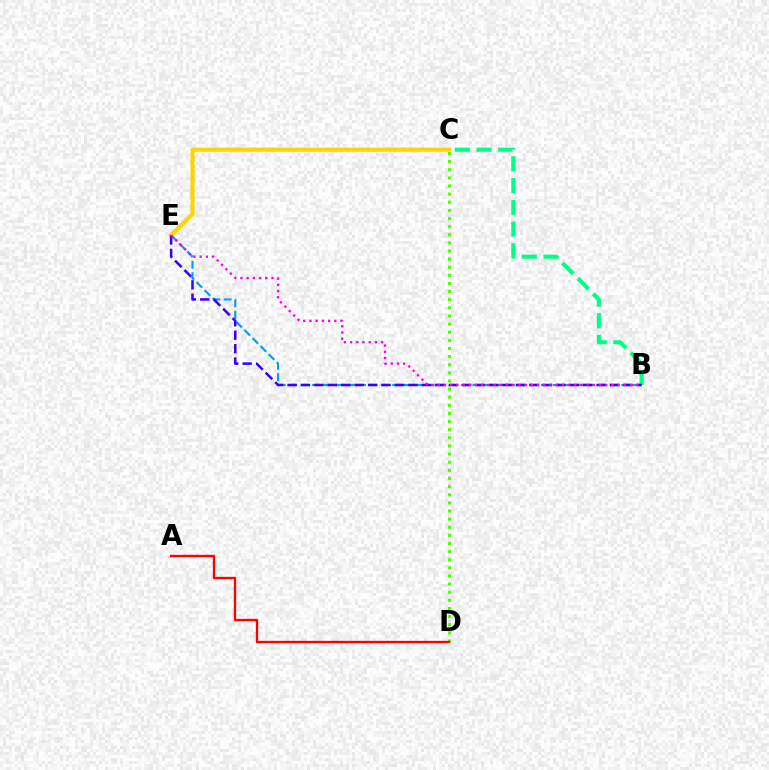{('B', 'E'): [{'color': '#009eff', 'line_style': 'dashed', 'thickness': 1.56}, {'color': '#3700ff', 'line_style': 'dashed', 'thickness': 1.83}, {'color': '#ff00ed', 'line_style': 'dotted', 'thickness': 1.69}], ('C', 'D'): [{'color': '#4fff00', 'line_style': 'dotted', 'thickness': 2.21}], ('B', 'C'): [{'color': '#00ff86', 'line_style': 'dashed', 'thickness': 2.95}], ('C', 'E'): [{'color': '#ffd500', 'line_style': 'solid', 'thickness': 2.97}], ('A', 'D'): [{'color': '#ff0000', 'line_style': 'solid', 'thickness': 1.66}]}